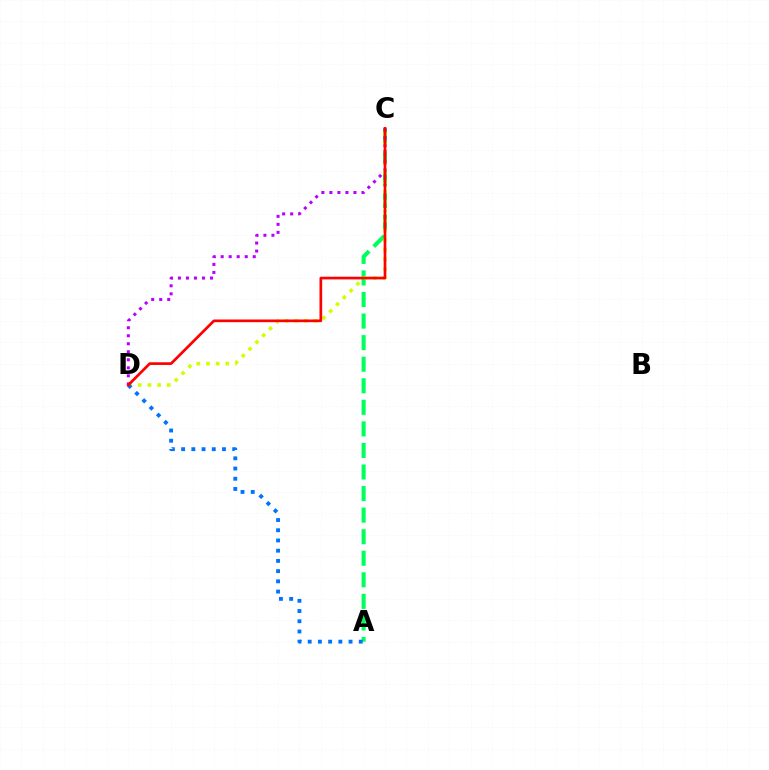{('A', 'C'): [{'color': '#00ff5c', 'line_style': 'dashed', 'thickness': 2.93}], ('C', 'D'): [{'color': '#d1ff00', 'line_style': 'dotted', 'thickness': 2.62}, {'color': '#b900ff', 'line_style': 'dotted', 'thickness': 2.18}, {'color': '#ff0000', 'line_style': 'solid', 'thickness': 1.93}], ('A', 'D'): [{'color': '#0074ff', 'line_style': 'dotted', 'thickness': 2.78}]}